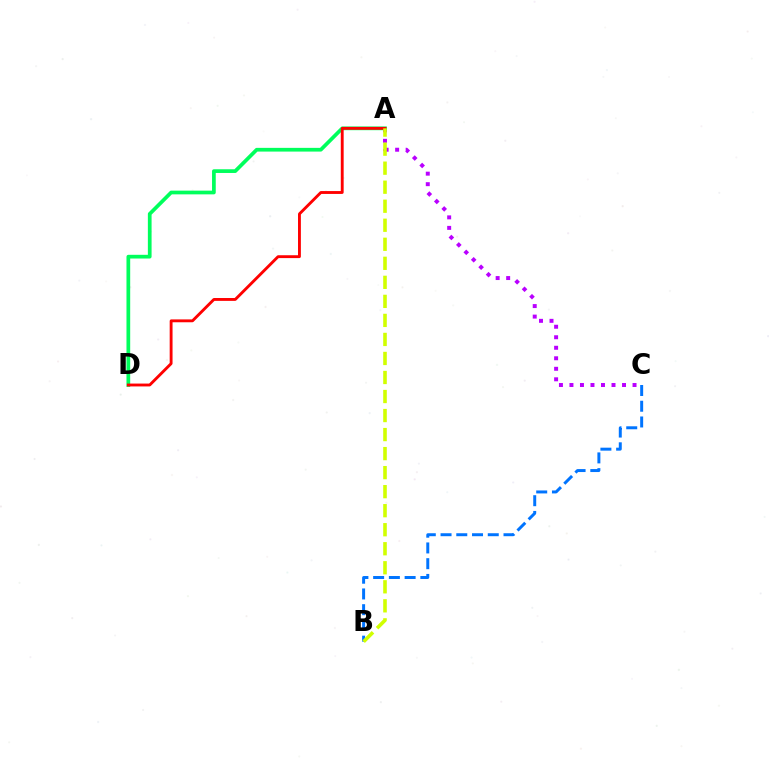{('A', 'C'): [{'color': '#b900ff', 'line_style': 'dotted', 'thickness': 2.86}], ('A', 'D'): [{'color': '#00ff5c', 'line_style': 'solid', 'thickness': 2.68}, {'color': '#ff0000', 'line_style': 'solid', 'thickness': 2.06}], ('B', 'C'): [{'color': '#0074ff', 'line_style': 'dashed', 'thickness': 2.14}], ('A', 'B'): [{'color': '#d1ff00', 'line_style': 'dashed', 'thickness': 2.59}]}